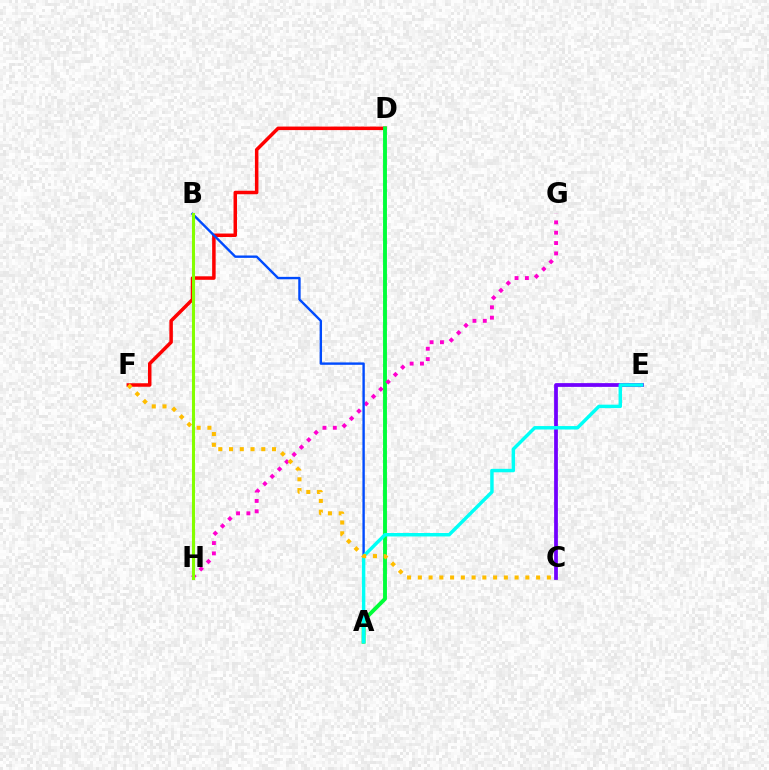{('D', 'F'): [{'color': '#ff0000', 'line_style': 'solid', 'thickness': 2.52}], ('A', 'D'): [{'color': '#00ff39', 'line_style': 'solid', 'thickness': 2.8}], ('C', 'E'): [{'color': '#7200ff', 'line_style': 'solid', 'thickness': 2.71}], ('G', 'H'): [{'color': '#ff00cf', 'line_style': 'dotted', 'thickness': 2.81}], ('A', 'B'): [{'color': '#004bff', 'line_style': 'solid', 'thickness': 1.72}], ('A', 'E'): [{'color': '#00fff6', 'line_style': 'solid', 'thickness': 2.48}], ('B', 'H'): [{'color': '#84ff00', 'line_style': 'solid', 'thickness': 2.22}], ('C', 'F'): [{'color': '#ffbd00', 'line_style': 'dotted', 'thickness': 2.92}]}